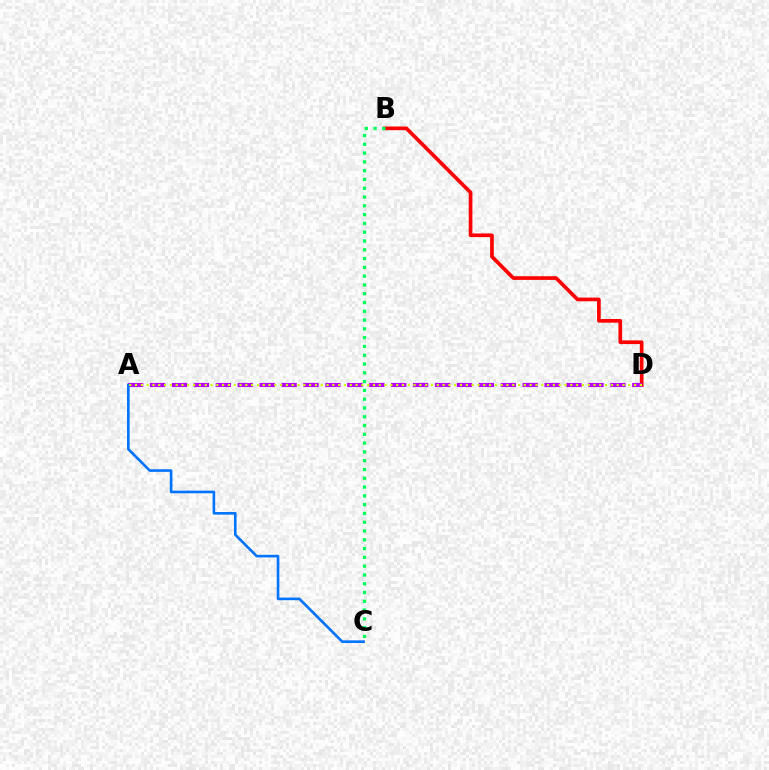{('B', 'D'): [{'color': '#ff0000', 'line_style': 'solid', 'thickness': 2.65}], ('B', 'C'): [{'color': '#00ff5c', 'line_style': 'dotted', 'thickness': 2.39}], ('A', 'D'): [{'color': '#b900ff', 'line_style': 'dashed', 'thickness': 2.98}, {'color': '#d1ff00', 'line_style': 'dotted', 'thickness': 1.58}], ('A', 'C'): [{'color': '#0074ff', 'line_style': 'solid', 'thickness': 1.89}]}